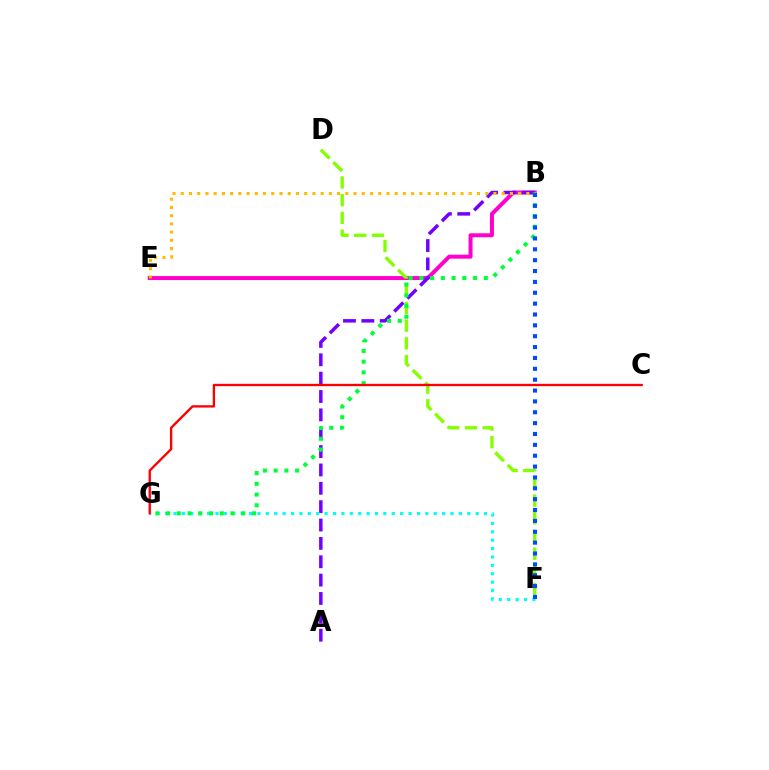{('B', 'E'): [{'color': '#ff00cf', 'line_style': 'solid', 'thickness': 2.88}, {'color': '#ffbd00', 'line_style': 'dotted', 'thickness': 2.24}], ('D', 'F'): [{'color': '#84ff00', 'line_style': 'dashed', 'thickness': 2.41}], ('A', 'B'): [{'color': '#7200ff', 'line_style': 'dashed', 'thickness': 2.49}], ('F', 'G'): [{'color': '#00fff6', 'line_style': 'dotted', 'thickness': 2.28}], ('B', 'G'): [{'color': '#00ff39', 'line_style': 'dotted', 'thickness': 2.92}], ('C', 'G'): [{'color': '#ff0000', 'line_style': 'solid', 'thickness': 1.68}], ('B', 'F'): [{'color': '#004bff', 'line_style': 'dotted', 'thickness': 2.95}]}